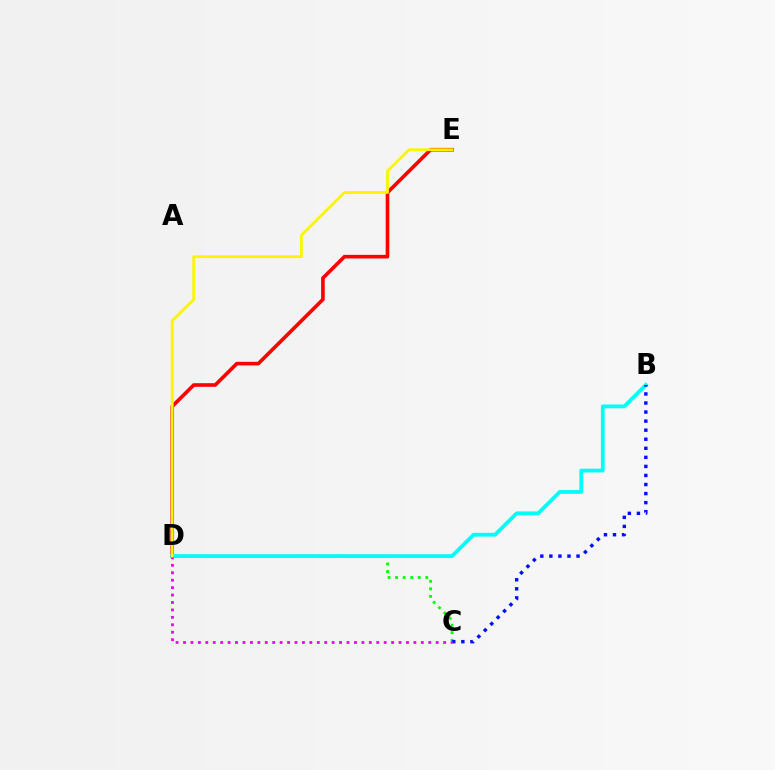{('D', 'E'): [{'color': '#ff0000', 'line_style': 'solid', 'thickness': 2.61}, {'color': '#fcf500', 'line_style': 'solid', 'thickness': 2.02}], ('C', 'D'): [{'color': '#08ff00', 'line_style': 'dotted', 'thickness': 2.05}, {'color': '#ee00ff', 'line_style': 'dotted', 'thickness': 2.02}], ('B', 'D'): [{'color': '#00fff6', 'line_style': 'solid', 'thickness': 2.73}], ('B', 'C'): [{'color': '#0010ff', 'line_style': 'dotted', 'thickness': 2.46}]}